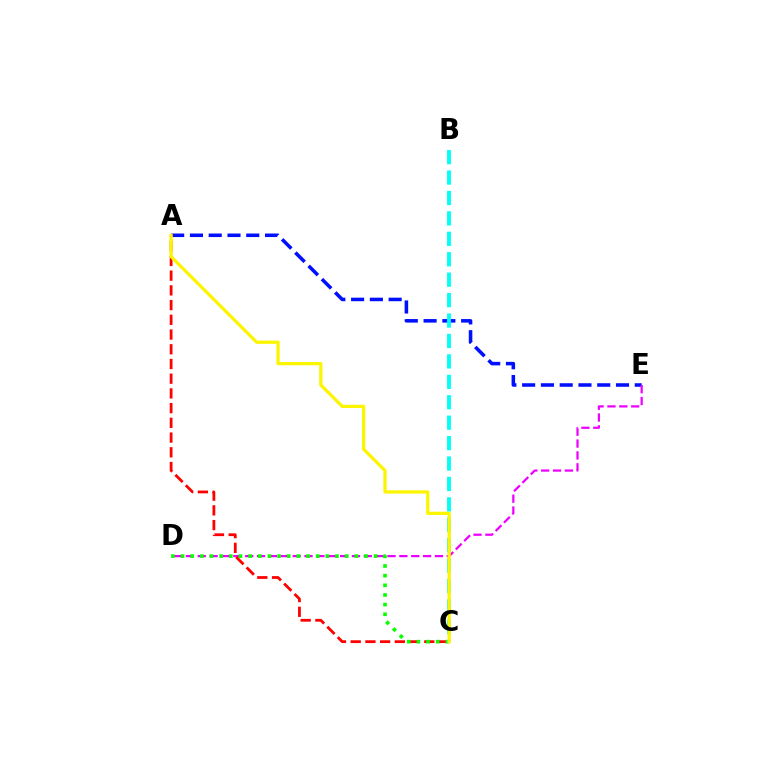{('A', 'E'): [{'color': '#0010ff', 'line_style': 'dashed', 'thickness': 2.55}], ('D', 'E'): [{'color': '#ee00ff', 'line_style': 'dashed', 'thickness': 1.61}], ('A', 'C'): [{'color': '#ff0000', 'line_style': 'dashed', 'thickness': 2.0}, {'color': '#fcf500', 'line_style': 'solid', 'thickness': 2.35}], ('C', 'D'): [{'color': '#08ff00', 'line_style': 'dotted', 'thickness': 2.62}], ('B', 'C'): [{'color': '#00fff6', 'line_style': 'dashed', 'thickness': 2.77}]}